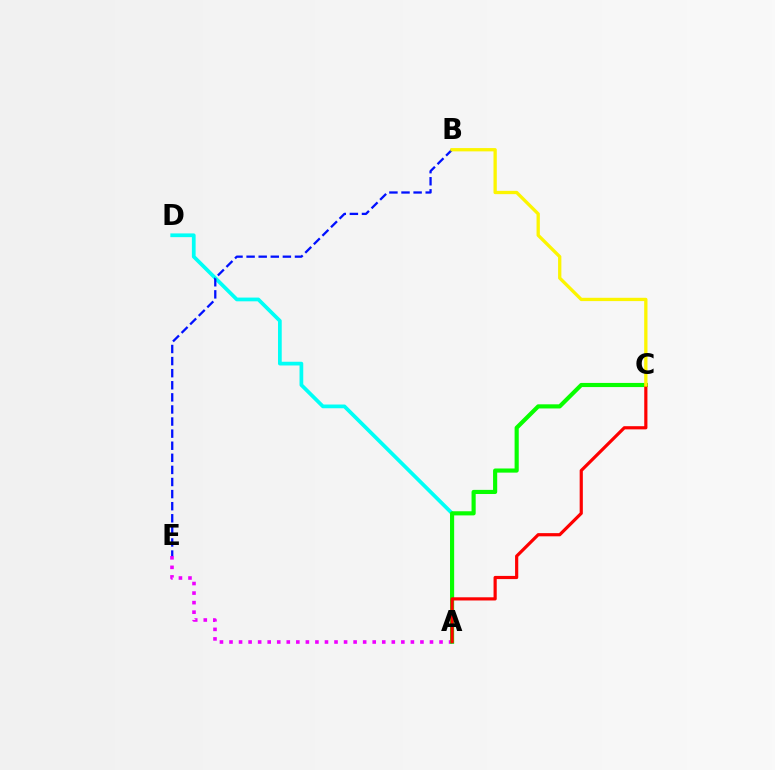{('A', 'D'): [{'color': '#00fff6', 'line_style': 'solid', 'thickness': 2.69}], ('A', 'E'): [{'color': '#ee00ff', 'line_style': 'dotted', 'thickness': 2.59}], ('A', 'C'): [{'color': '#08ff00', 'line_style': 'solid', 'thickness': 2.98}, {'color': '#ff0000', 'line_style': 'solid', 'thickness': 2.29}], ('B', 'E'): [{'color': '#0010ff', 'line_style': 'dashed', 'thickness': 1.64}], ('B', 'C'): [{'color': '#fcf500', 'line_style': 'solid', 'thickness': 2.38}]}